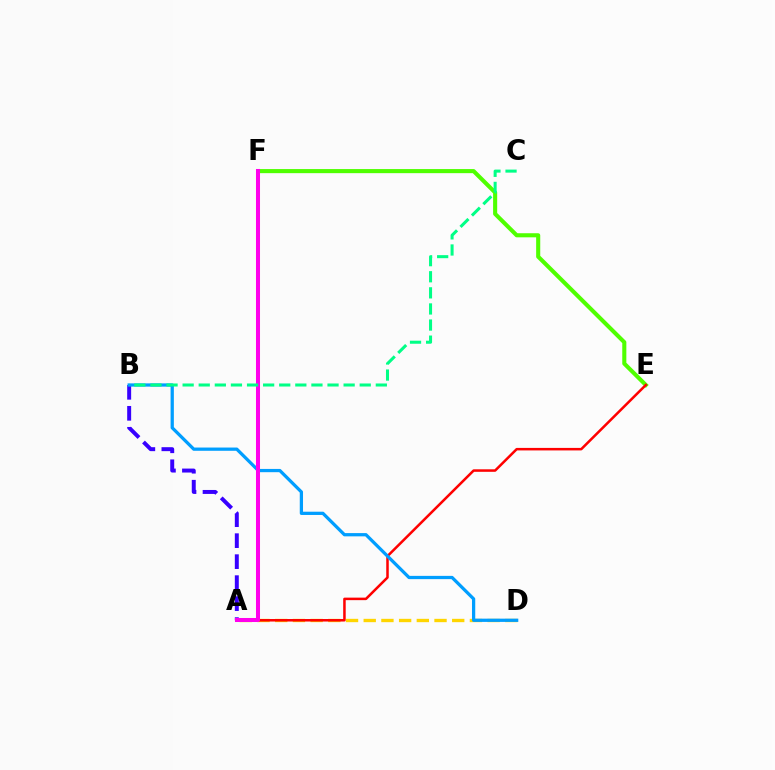{('A', 'D'): [{'color': '#ffd500', 'line_style': 'dashed', 'thickness': 2.4}], ('E', 'F'): [{'color': '#4fff00', 'line_style': 'solid', 'thickness': 2.94}], ('A', 'B'): [{'color': '#3700ff', 'line_style': 'dashed', 'thickness': 2.85}], ('A', 'E'): [{'color': '#ff0000', 'line_style': 'solid', 'thickness': 1.81}], ('B', 'D'): [{'color': '#009eff', 'line_style': 'solid', 'thickness': 2.34}], ('A', 'F'): [{'color': '#ff00ed', 'line_style': 'solid', 'thickness': 2.9}], ('B', 'C'): [{'color': '#00ff86', 'line_style': 'dashed', 'thickness': 2.19}]}